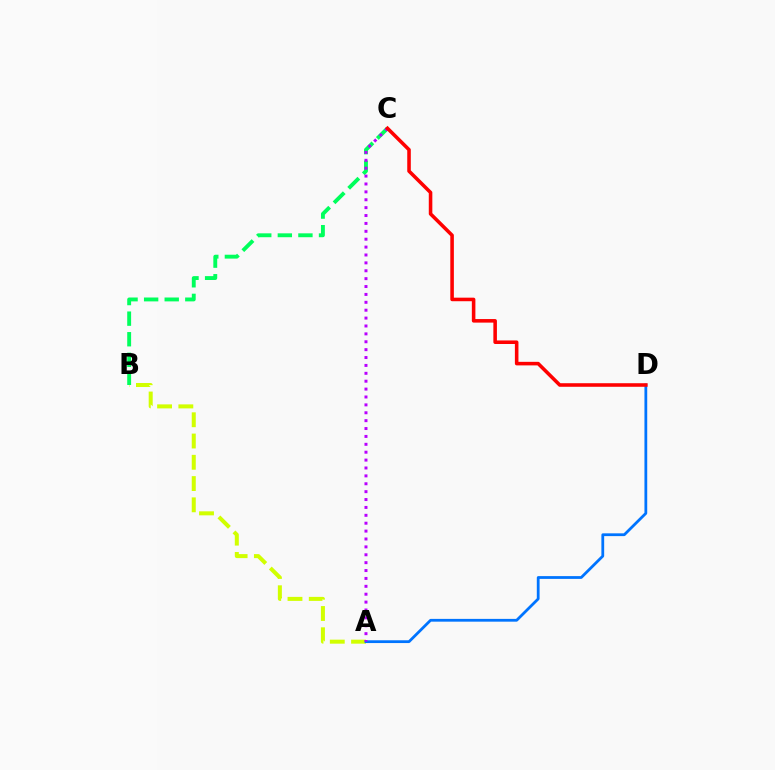{('A', 'B'): [{'color': '#d1ff00', 'line_style': 'dashed', 'thickness': 2.89}], ('A', 'D'): [{'color': '#0074ff', 'line_style': 'solid', 'thickness': 2.0}], ('B', 'C'): [{'color': '#00ff5c', 'line_style': 'dashed', 'thickness': 2.8}], ('A', 'C'): [{'color': '#b900ff', 'line_style': 'dotted', 'thickness': 2.14}], ('C', 'D'): [{'color': '#ff0000', 'line_style': 'solid', 'thickness': 2.56}]}